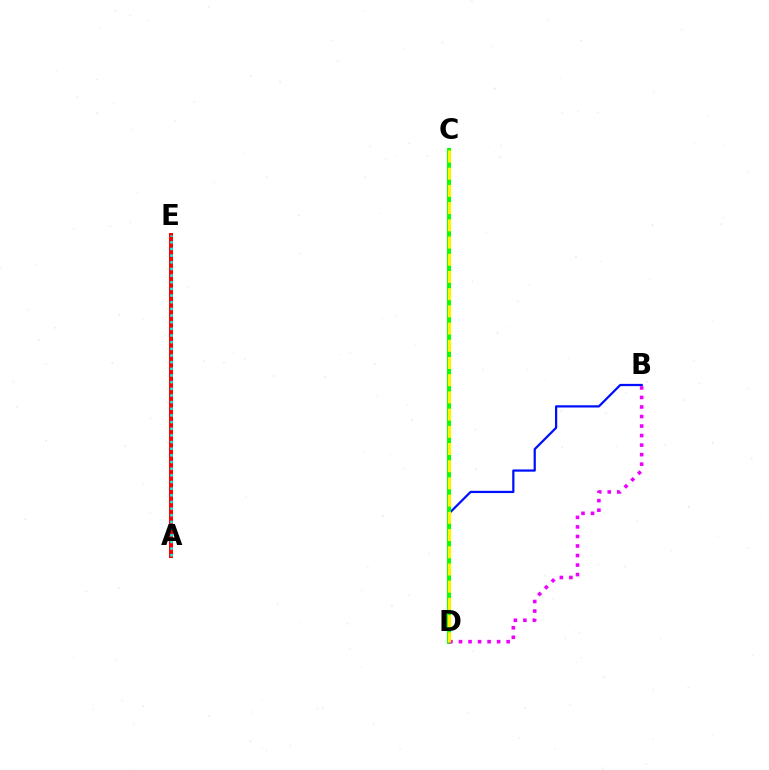{('B', 'D'): [{'color': '#0010ff', 'line_style': 'solid', 'thickness': 1.61}, {'color': '#ee00ff', 'line_style': 'dotted', 'thickness': 2.59}], ('C', 'D'): [{'color': '#08ff00', 'line_style': 'solid', 'thickness': 2.88}, {'color': '#fcf500', 'line_style': 'dashed', 'thickness': 2.34}], ('A', 'E'): [{'color': '#ff0000', 'line_style': 'solid', 'thickness': 2.87}, {'color': '#00fff6', 'line_style': 'dotted', 'thickness': 1.81}]}